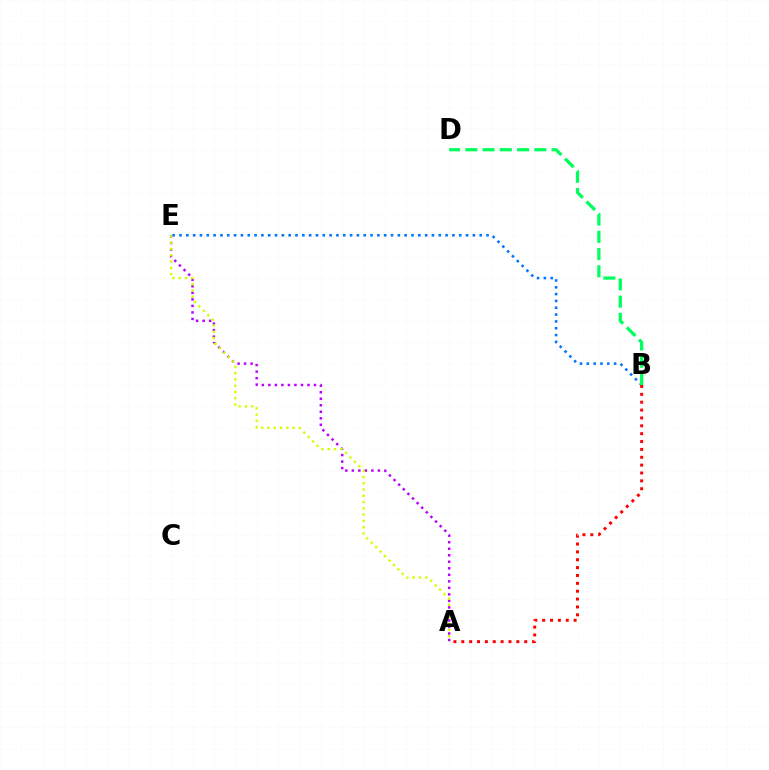{('A', 'E'): [{'color': '#b900ff', 'line_style': 'dotted', 'thickness': 1.77}, {'color': '#d1ff00', 'line_style': 'dotted', 'thickness': 1.71}], ('B', 'E'): [{'color': '#0074ff', 'line_style': 'dotted', 'thickness': 1.85}], ('B', 'D'): [{'color': '#00ff5c', 'line_style': 'dashed', 'thickness': 2.34}], ('A', 'B'): [{'color': '#ff0000', 'line_style': 'dotted', 'thickness': 2.14}]}